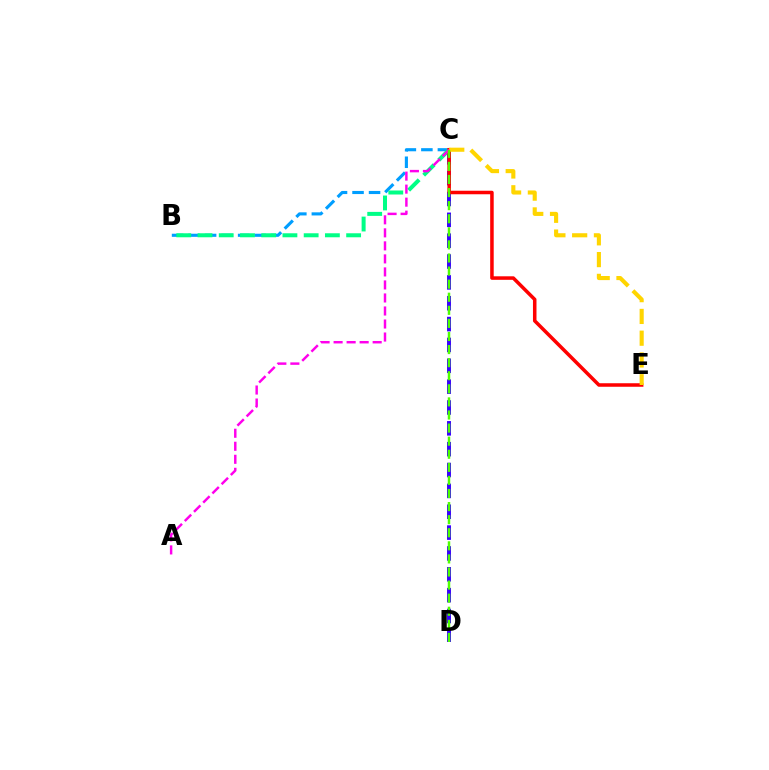{('C', 'D'): [{'color': '#3700ff', 'line_style': 'dashed', 'thickness': 2.83}, {'color': '#4fff00', 'line_style': 'dashed', 'thickness': 1.78}], ('B', 'C'): [{'color': '#009eff', 'line_style': 'dashed', 'thickness': 2.24}, {'color': '#00ff86', 'line_style': 'dashed', 'thickness': 2.88}], ('C', 'E'): [{'color': '#ff0000', 'line_style': 'solid', 'thickness': 2.54}, {'color': '#ffd500', 'line_style': 'dashed', 'thickness': 2.96}], ('A', 'C'): [{'color': '#ff00ed', 'line_style': 'dashed', 'thickness': 1.77}]}